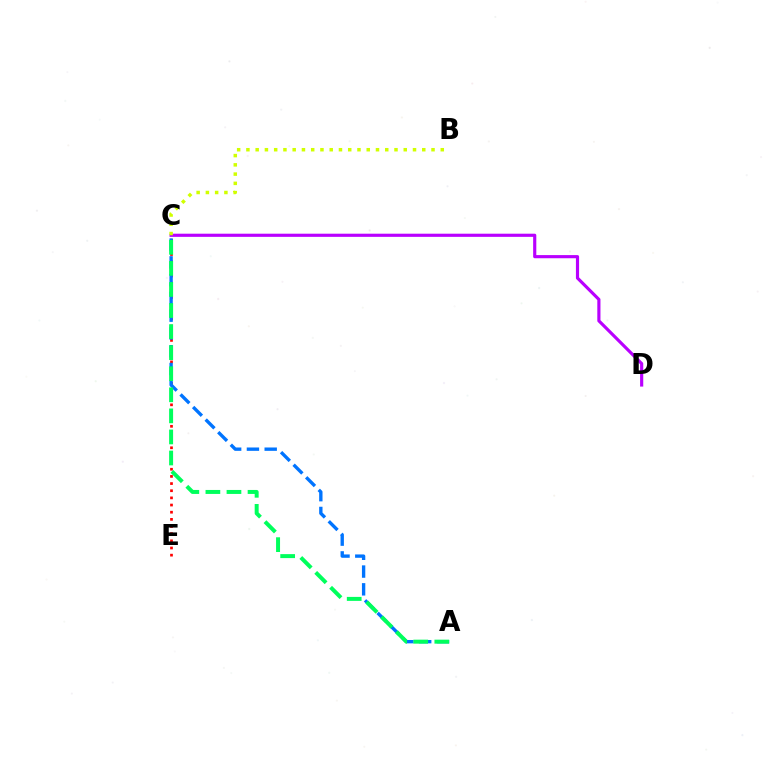{('C', 'D'): [{'color': '#b900ff', 'line_style': 'solid', 'thickness': 2.27}], ('C', 'E'): [{'color': '#ff0000', 'line_style': 'dotted', 'thickness': 1.94}], ('A', 'C'): [{'color': '#0074ff', 'line_style': 'dashed', 'thickness': 2.41}, {'color': '#00ff5c', 'line_style': 'dashed', 'thickness': 2.86}], ('B', 'C'): [{'color': '#d1ff00', 'line_style': 'dotted', 'thickness': 2.51}]}